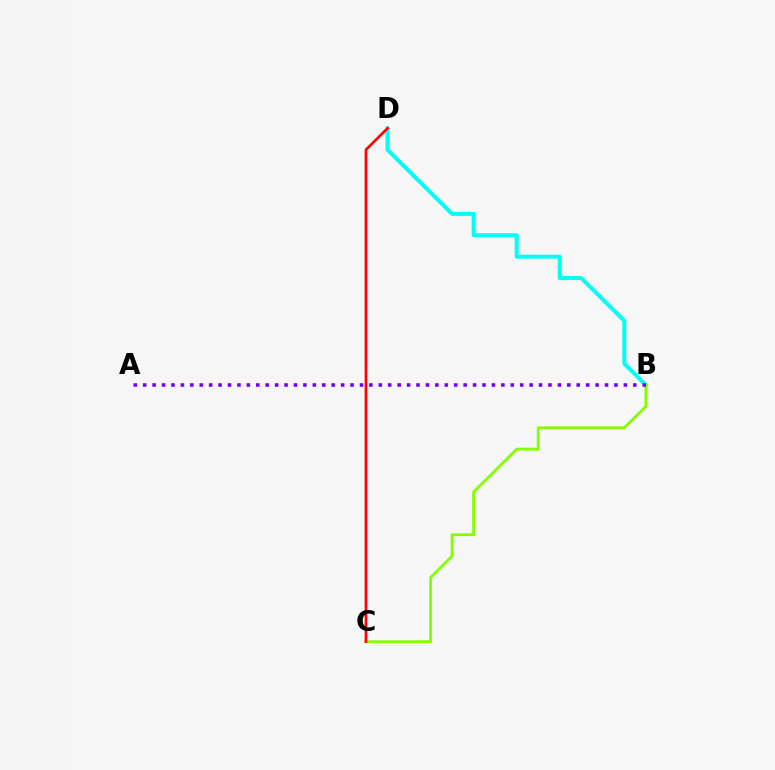{('B', 'D'): [{'color': '#00fff6', 'line_style': 'solid', 'thickness': 2.88}], ('B', 'C'): [{'color': '#84ff00', 'line_style': 'solid', 'thickness': 2.02}], ('C', 'D'): [{'color': '#ff0000', 'line_style': 'solid', 'thickness': 1.93}], ('A', 'B'): [{'color': '#7200ff', 'line_style': 'dotted', 'thickness': 2.56}]}